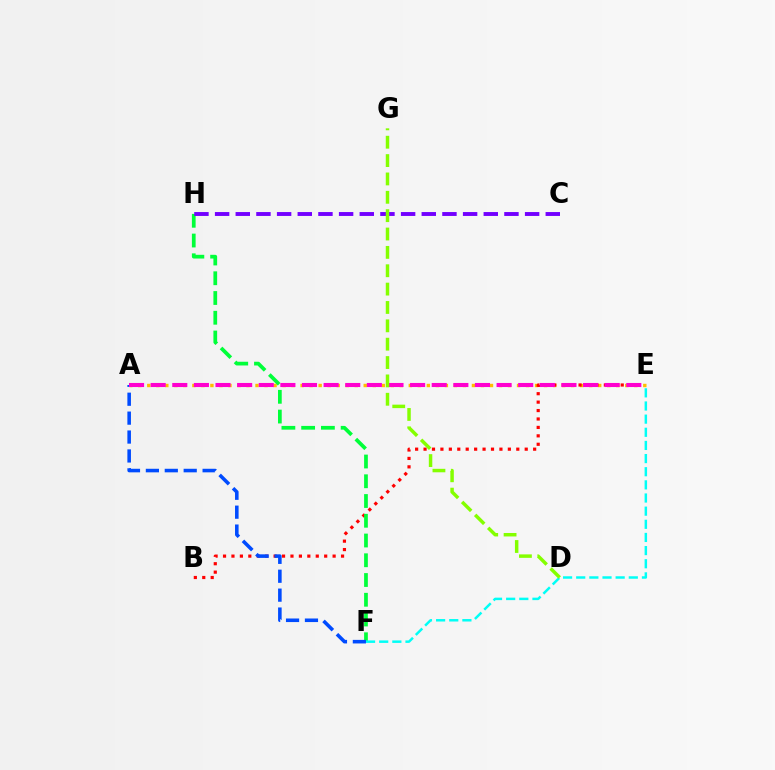{('A', 'E'): [{'color': '#ffbd00', 'line_style': 'dotted', 'thickness': 2.45}, {'color': '#ff00cf', 'line_style': 'dashed', 'thickness': 2.94}], ('B', 'E'): [{'color': '#ff0000', 'line_style': 'dotted', 'thickness': 2.29}], ('F', 'H'): [{'color': '#00ff39', 'line_style': 'dashed', 'thickness': 2.68}], ('C', 'H'): [{'color': '#7200ff', 'line_style': 'dashed', 'thickness': 2.81}], ('A', 'F'): [{'color': '#004bff', 'line_style': 'dashed', 'thickness': 2.57}], ('E', 'F'): [{'color': '#00fff6', 'line_style': 'dashed', 'thickness': 1.79}], ('D', 'G'): [{'color': '#84ff00', 'line_style': 'dashed', 'thickness': 2.49}]}